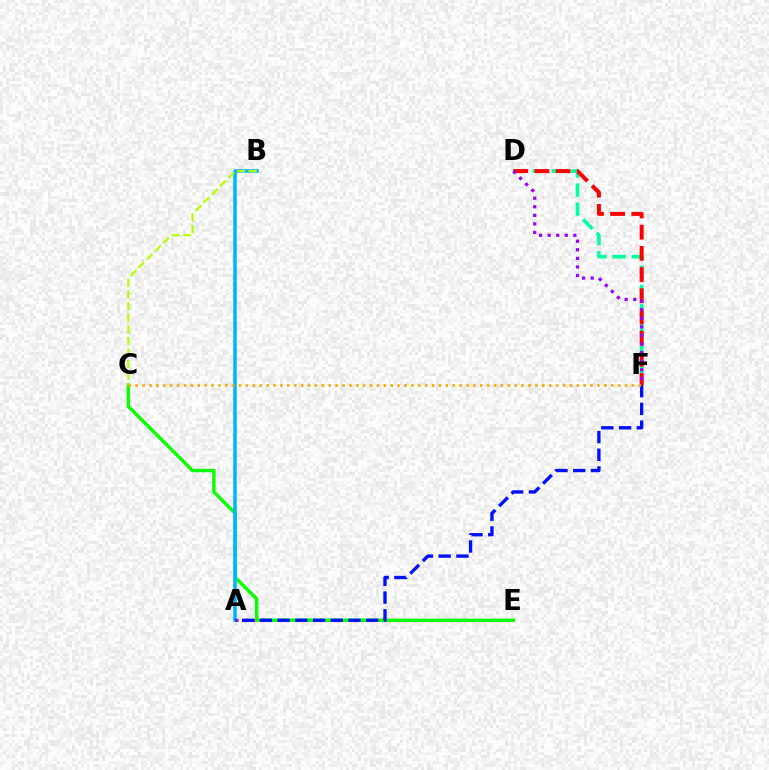{('A', 'E'): [{'color': '#ff00bd', 'line_style': 'dotted', 'thickness': 2.3}], ('C', 'E'): [{'color': '#08ff00', 'line_style': 'solid', 'thickness': 2.43}], ('D', 'F'): [{'color': '#00ff9d', 'line_style': 'dashed', 'thickness': 2.6}, {'color': '#ff0000', 'line_style': 'dashed', 'thickness': 2.88}, {'color': '#9b00ff', 'line_style': 'dotted', 'thickness': 2.33}], ('A', 'B'): [{'color': '#00b5ff', 'line_style': 'solid', 'thickness': 2.54}], ('A', 'F'): [{'color': '#0010ff', 'line_style': 'dashed', 'thickness': 2.41}], ('B', 'C'): [{'color': '#b3ff00', 'line_style': 'dashed', 'thickness': 1.58}], ('C', 'F'): [{'color': '#ffa500', 'line_style': 'dotted', 'thickness': 1.87}]}